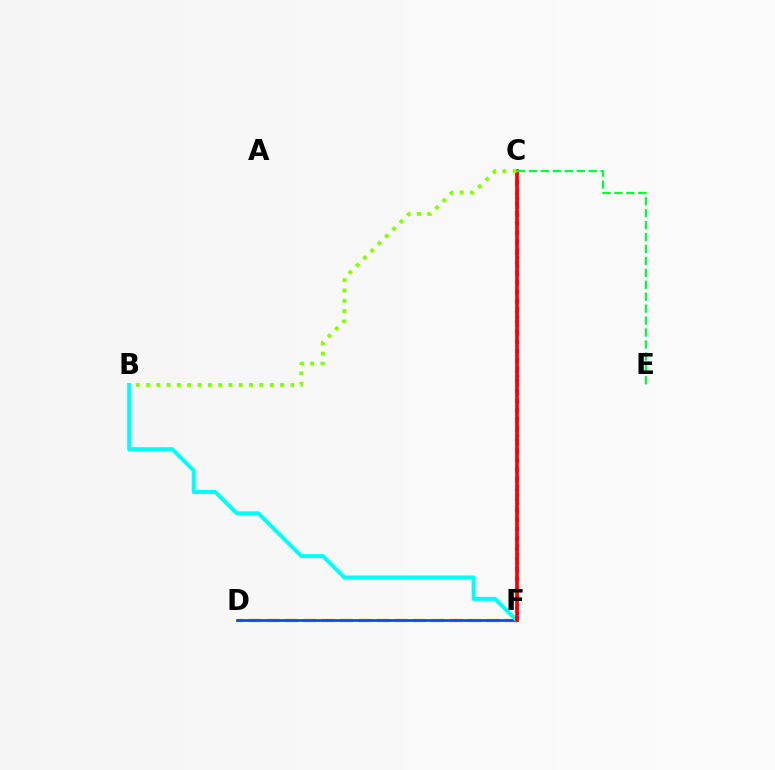{('D', 'F'): [{'color': '#ffbd00', 'line_style': 'dashed', 'thickness': 2.49}, {'color': '#004bff', 'line_style': 'solid', 'thickness': 1.96}], ('C', 'F'): [{'color': '#7200ff', 'line_style': 'dotted', 'thickness': 2.3}, {'color': '#ff00cf', 'line_style': 'dotted', 'thickness': 2.68}, {'color': '#ff0000', 'line_style': 'solid', 'thickness': 2.65}], ('B', 'F'): [{'color': '#00fff6', 'line_style': 'solid', 'thickness': 2.87}], ('C', 'E'): [{'color': '#00ff39', 'line_style': 'dashed', 'thickness': 1.62}], ('B', 'C'): [{'color': '#84ff00', 'line_style': 'dotted', 'thickness': 2.8}]}